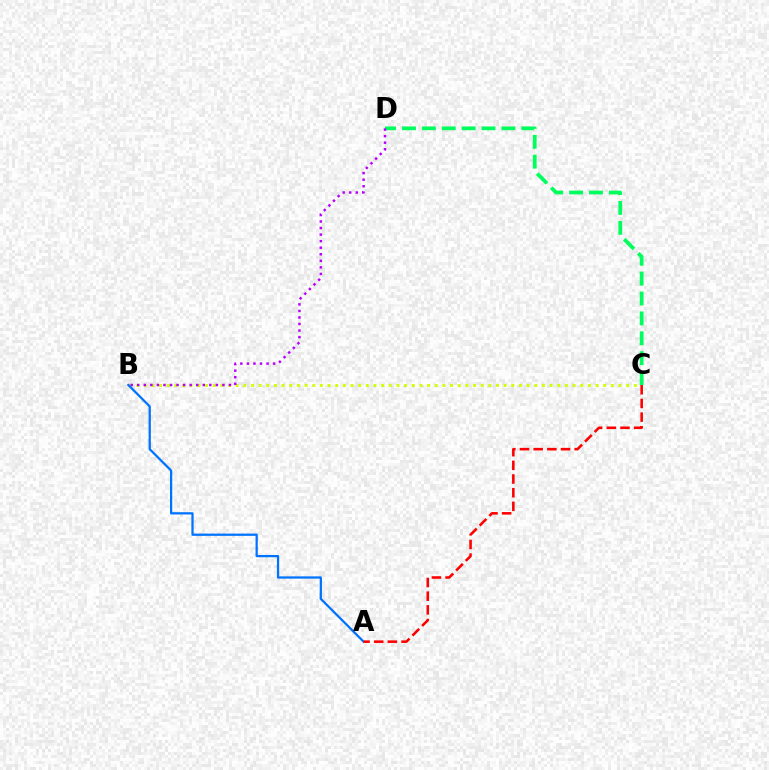{('B', 'C'): [{'color': '#d1ff00', 'line_style': 'dotted', 'thickness': 2.08}], ('C', 'D'): [{'color': '#00ff5c', 'line_style': 'dashed', 'thickness': 2.7}], ('B', 'D'): [{'color': '#b900ff', 'line_style': 'dotted', 'thickness': 1.78}], ('A', 'B'): [{'color': '#0074ff', 'line_style': 'solid', 'thickness': 1.63}], ('A', 'C'): [{'color': '#ff0000', 'line_style': 'dashed', 'thickness': 1.86}]}